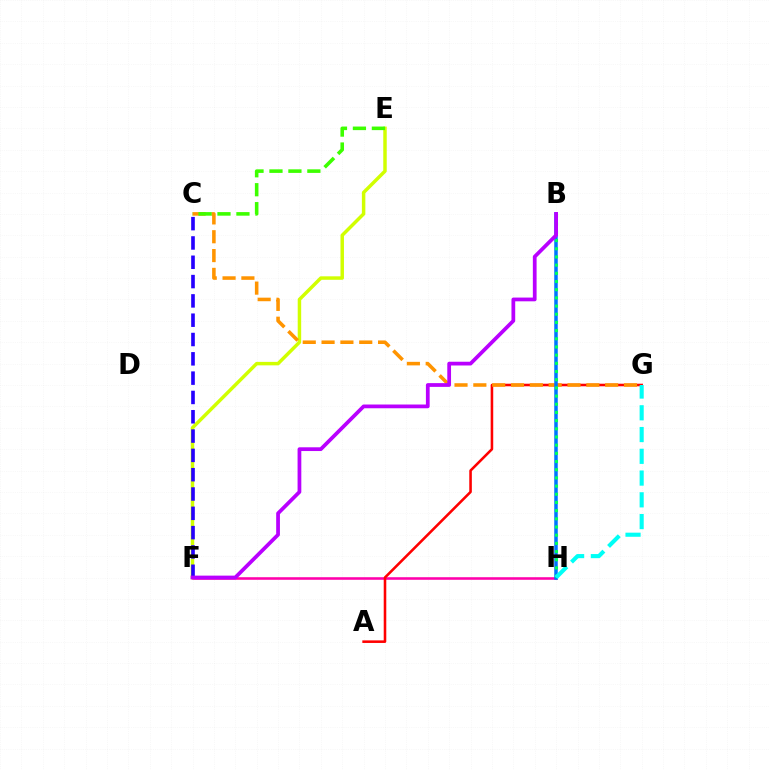{('F', 'H'): [{'color': '#ff00ac', 'line_style': 'solid', 'thickness': 1.85}], ('E', 'F'): [{'color': '#d1ff00', 'line_style': 'solid', 'thickness': 2.5}], ('A', 'G'): [{'color': '#ff0000', 'line_style': 'solid', 'thickness': 1.85}], ('C', 'G'): [{'color': '#ff9400', 'line_style': 'dashed', 'thickness': 2.56}], ('B', 'H'): [{'color': '#0074ff', 'line_style': 'solid', 'thickness': 2.52}, {'color': '#00ff5c', 'line_style': 'dotted', 'thickness': 2.22}], ('C', 'E'): [{'color': '#3dff00', 'line_style': 'dashed', 'thickness': 2.57}], ('C', 'F'): [{'color': '#2500ff', 'line_style': 'dashed', 'thickness': 2.62}], ('B', 'F'): [{'color': '#b900ff', 'line_style': 'solid', 'thickness': 2.7}], ('G', 'H'): [{'color': '#00fff6', 'line_style': 'dashed', 'thickness': 2.96}]}